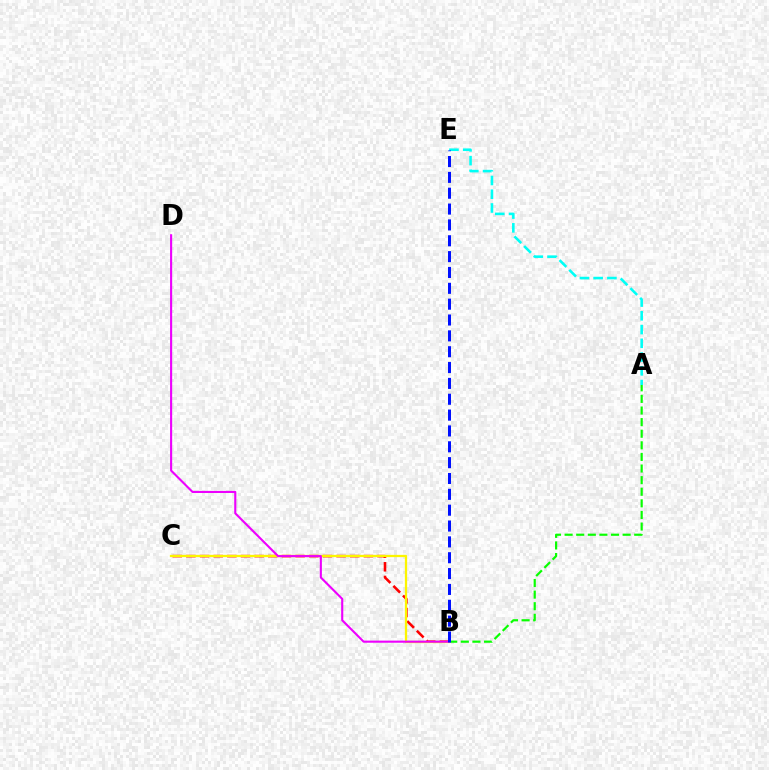{('A', 'B'): [{'color': '#08ff00', 'line_style': 'dashed', 'thickness': 1.58}], ('B', 'C'): [{'color': '#ff0000', 'line_style': 'dashed', 'thickness': 1.85}, {'color': '#fcf500', 'line_style': 'solid', 'thickness': 1.64}], ('A', 'E'): [{'color': '#00fff6', 'line_style': 'dashed', 'thickness': 1.87}], ('B', 'D'): [{'color': '#ee00ff', 'line_style': 'solid', 'thickness': 1.52}], ('B', 'E'): [{'color': '#0010ff', 'line_style': 'dashed', 'thickness': 2.15}]}